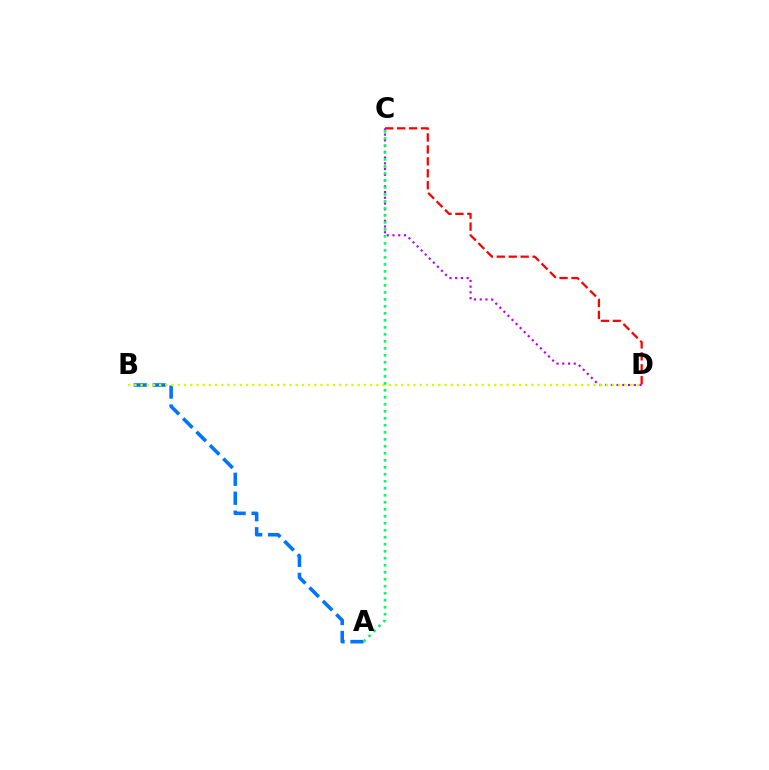{('C', 'D'): [{'color': '#ff0000', 'line_style': 'dashed', 'thickness': 1.62}, {'color': '#b900ff', 'line_style': 'dotted', 'thickness': 1.56}], ('A', 'B'): [{'color': '#0074ff', 'line_style': 'dashed', 'thickness': 2.58}], ('B', 'D'): [{'color': '#d1ff00', 'line_style': 'dotted', 'thickness': 1.69}], ('A', 'C'): [{'color': '#00ff5c', 'line_style': 'dotted', 'thickness': 1.9}]}